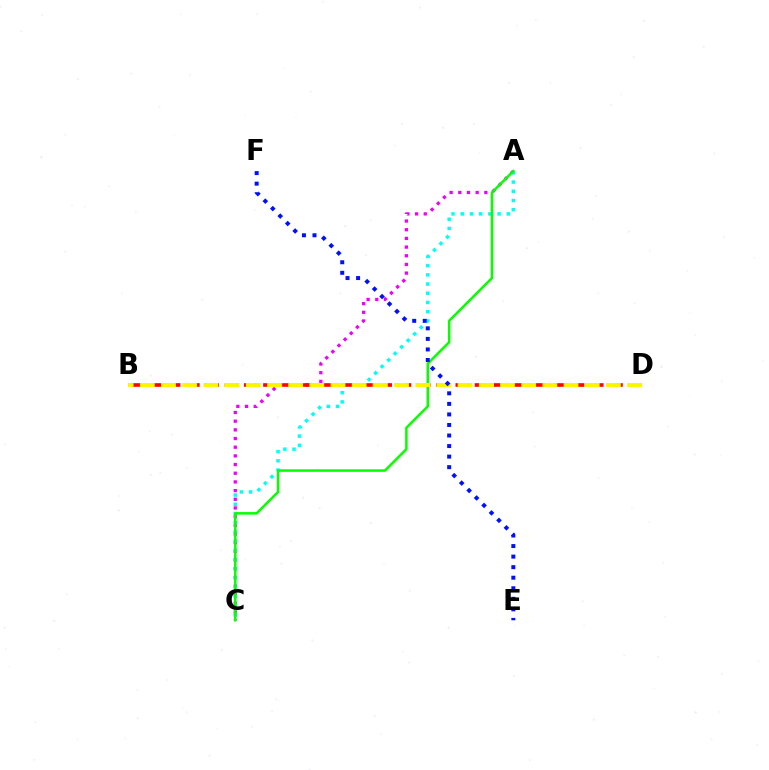{('A', 'C'): [{'color': '#ee00ff', 'line_style': 'dotted', 'thickness': 2.36}, {'color': '#00fff6', 'line_style': 'dotted', 'thickness': 2.5}, {'color': '#08ff00', 'line_style': 'solid', 'thickness': 1.81}], ('B', 'D'): [{'color': '#ff0000', 'line_style': 'dashed', 'thickness': 2.61}, {'color': '#fcf500', 'line_style': 'dashed', 'thickness': 2.88}], ('E', 'F'): [{'color': '#0010ff', 'line_style': 'dotted', 'thickness': 2.87}]}